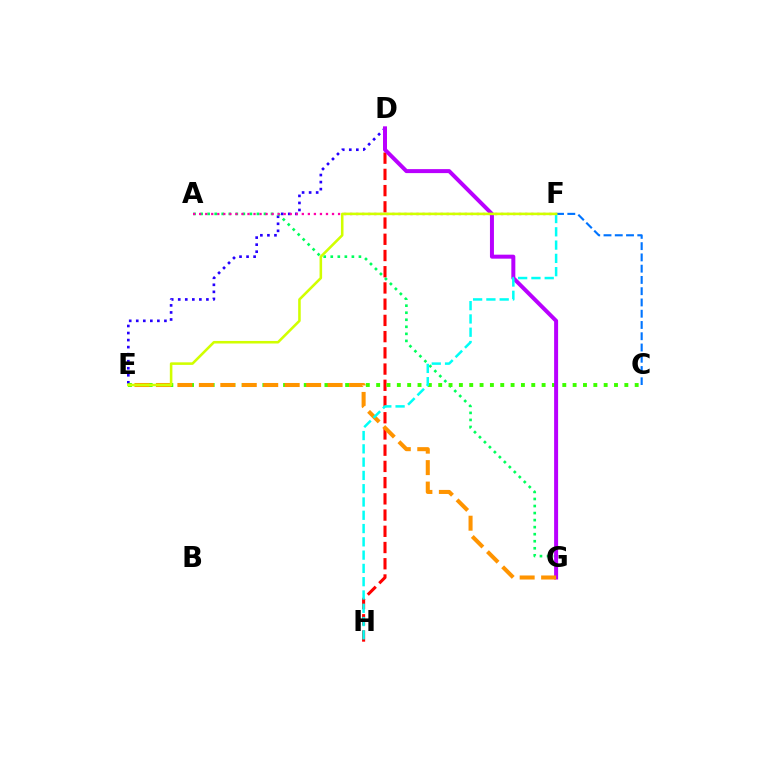{('D', 'E'): [{'color': '#2500ff', 'line_style': 'dotted', 'thickness': 1.91}], ('D', 'H'): [{'color': '#ff0000', 'line_style': 'dashed', 'thickness': 2.2}], ('A', 'G'): [{'color': '#00ff5c', 'line_style': 'dotted', 'thickness': 1.91}], ('C', 'E'): [{'color': '#3dff00', 'line_style': 'dotted', 'thickness': 2.81}], ('D', 'G'): [{'color': '#b900ff', 'line_style': 'solid', 'thickness': 2.87}], ('E', 'G'): [{'color': '#ff9400', 'line_style': 'dashed', 'thickness': 2.92}], ('C', 'F'): [{'color': '#0074ff', 'line_style': 'dashed', 'thickness': 1.53}], ('A', 'F'): [{'color': '#ff00ac', 'line_style': 'dotted', 'thickness': 1.64}], ('F', 'H'): [{'color': '#00fff6', 'line_style': 'dashed', 'thickness': 1.8}], ('E', 'F'): [{'color': '#d1ff00', 'line_style': 'solid', 'thickness': 1.85}]}